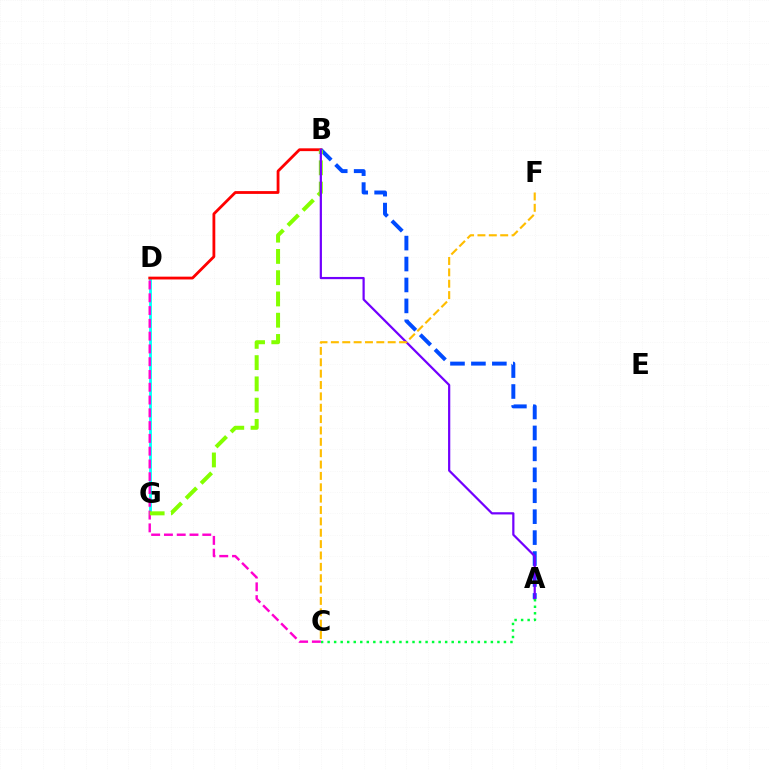{('D', 'G'): [{'color': '#00fff6', 'line_style': 'solid', 'thickness': 2.03}], ('B', 'D'): [{'color': '#ff0000', 'line_style': 'solid', 'thickness': 2.02}], ('A', 'B'): [{'color': '#004bff', 'line_style': 'dashed', 'thickness': 2.84}, {'color': '#7200ff', 'line_style': 'solid', 'thickness': 1.59}], ('C', 'D'): [{'color': '#ff00cf', 'line_style': 'dashed', 'thickness': 1.74}], ('B', 'G'): [{'color': '#84ff00', 'line_style': 'dashed', 'thickness': 2.89}], ('C', 'F'): [{'color': '#ffbd00', 'line_style': 'dashed', 'thickness': 1.54}], ('A', 'C'): [{'color': '#00ff39', 'line_style': 'dotted', 'thickness': 1.77}]}